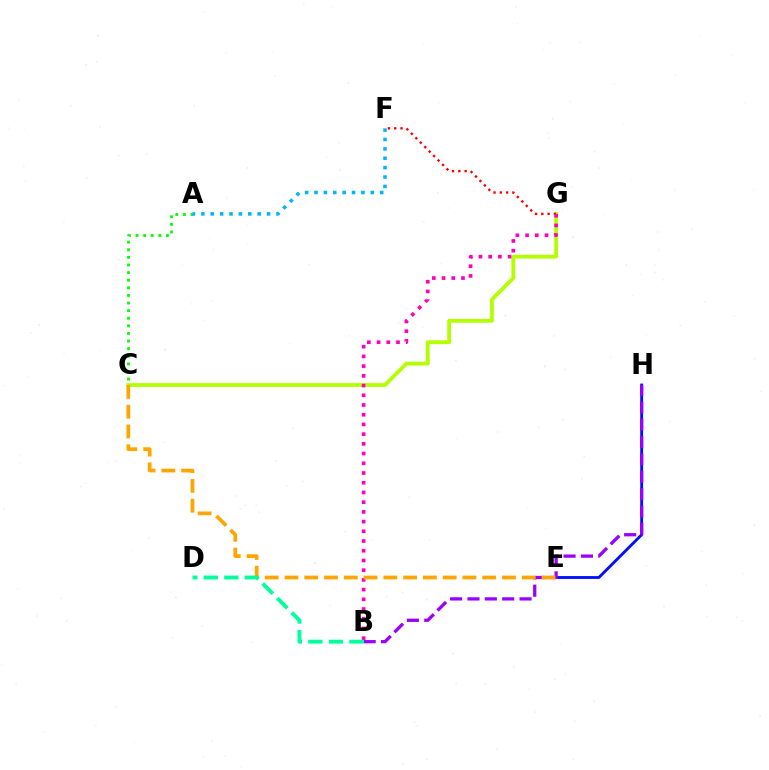{('C', 'G'): [{'color': '#b3ff00', 'line_style': 'solid', 'thickness': 2.75}], ('F', 'G'): [{'color': '#ff0000', 'line_style': 'dotted', 'thickness': 1.71}], ('A', 'C'): [{'color': '#08ff00', 'line_style': 'dotted', 'thickness': 2.07}], ('B', 'G'): [{'color': '#ff00bd', 'line_style': 'dotted', 'thickness': 2.64}], ('E', 'H'): [{'color': '#0010ff', 'line_style': 'solid', 'thickness': 2.06}], ('B', 'H'): [{'color': '#9b00ff', 'line_style': 'dashed', 'thickness': 2.36}], ('A', 'F'): [{'color': '#00b5ff', 'line_style': 'dotted', 'thickness': 2.55}], ('C', 'E'): [{'color': '#ffa500', 'line_style': 'dashed', 'thickness': 2.69}], ('B', 'D'): [{'color': '#00ff9d', 'line_style': 'dashed', 'thickness': 2.79}]}